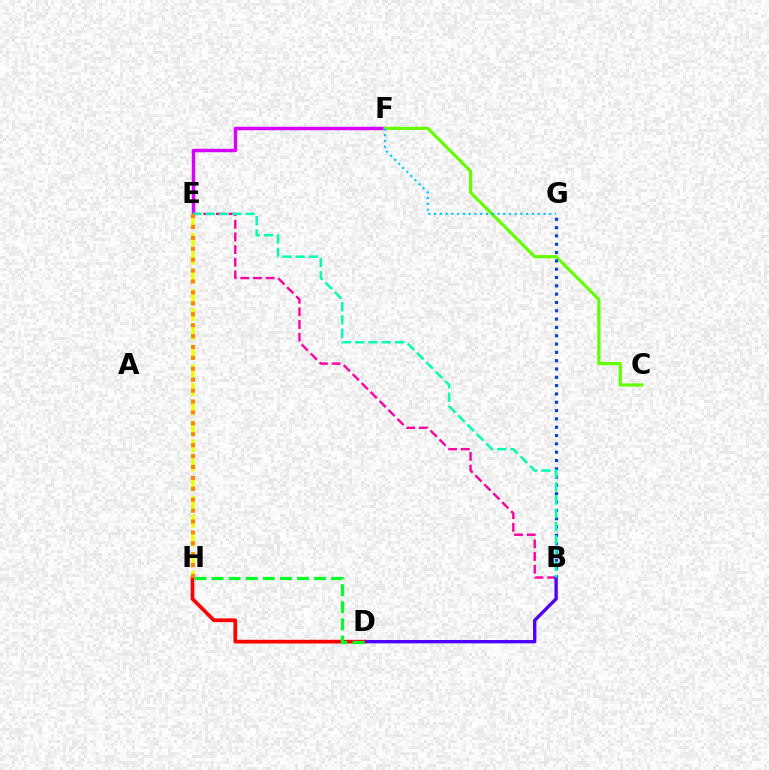{('B', 'E'): [{'color': '#ff00a0', 'line_style': 'dashed', 'thickness': 1.72}, {'color': '#00ffaf', 'line_style': 'dashed', 'thickness': 1.8}], ('E', 'F'): [{'color': '#d600ff', 'line_style': 'solid', 'thickness': 2.49}], ('B', 'D'): [{'color': '#4f00ff', 'line_style': 'solid', 'thickness': 2.41}], ('D', 'H'): [{'color': '#ff0000', 'line_style': 'solid', 'thickness': 2.67}, {'color': '#00ff27', 'line_style': 'dashed', 'thickness': 2.32}], ('C', 'F'): [{'color': '#66ff00', 'line_style': 'solid', 'thickness': 2.32}], ('B', 'G'): [{'color': '#003fff', 'line_style': 'dotted', 'thickness': 2.26}], ('F', 'G'): [{'color': '#00c7ff', 'line_style': 'dotted', 'thickness': 1.57}], ('E', 'H'): [{'color': '#eeff00', 'line_style': 'dashed', 'thickness': 2.55}, {'color': '#ff8800', 'line_style': 'dotted', 'thickness': 2.96}]}